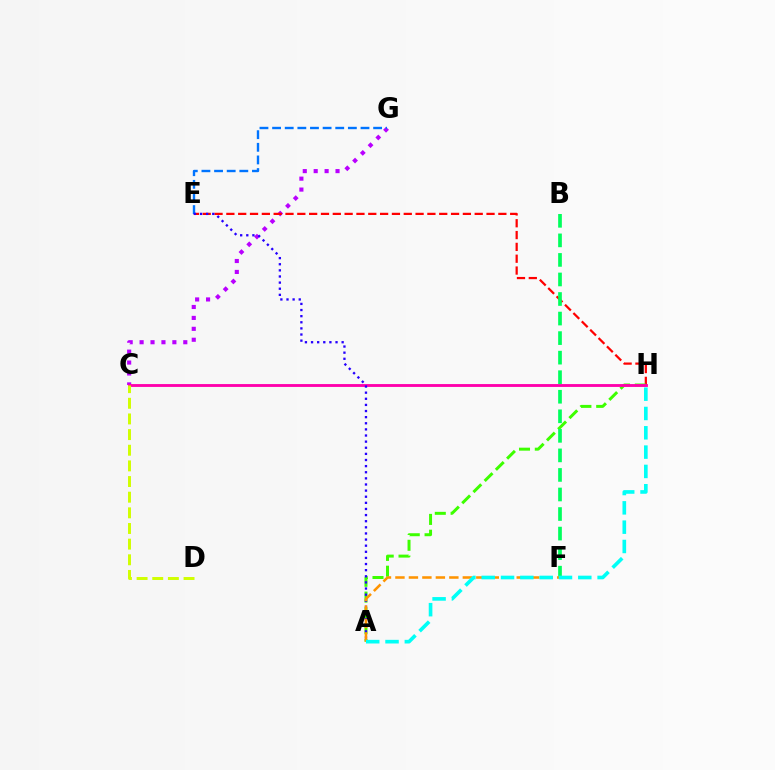{('C', 'G'): [{'color': '#b900ff', 'line_style': 'dotted', 'thickness': 2.97}], ('E', 'H'): [{'color': '#ff0000', 'line_style': 'dashed', 'thickness': 1.61}], ('A', 'H'): [{'color': '#3dff00', 'line_style': 'dashed', 'thickness': 2.15}, {'color': '#00fff6', 'line_style': 'dashed', 'thickness': 2.62}], ('C', 'H'): [{'color': '#ff00ac', 'line_style': 'solid', 'thickness': 2.06}], ('B', 'F'): [{'color': '#00ff5c', 'line_style': 'dashed', 'thickness': 2.66}], ('E', 'G'): [{'color': '#0074ff', 'line_style': 'dashed', 'thickness': 1.72}], ('A', 'E'): [{'color': '#2500ff', 'line_style': 'dotted', 'thickness': 1.66}], ('A', 'F'): [{'color': '#ff9400', 'line_style': 'dashed', 'thickness': 1.83}], ('C', 'D'): [{'color': '#d1ff00', 'line_style': 'dashed', 'thickness': 2.13}]}